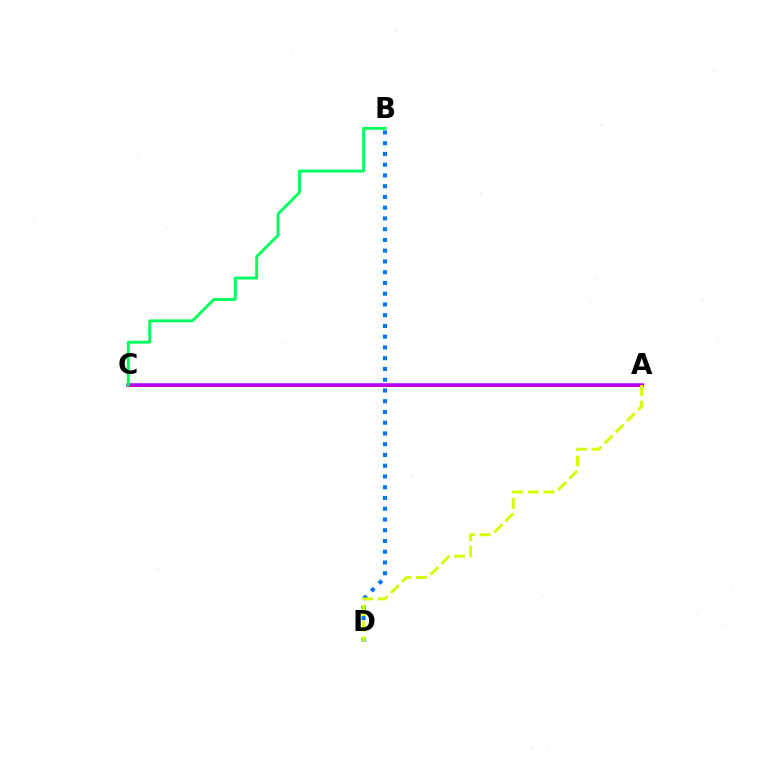{('A', 'C'): [{'color': '#ff0000', 'line_style': 'solid', 'thickness': 2.13}, {'color': '#b900ff', 'line_style': 'solid', 'thickness': 2.54}], ('B', 'C'): [{'color': '#00ff5c', 'line_style': 'solid', 'thickness': 2.06}], ('B', 'D'): [{'color': '#0074ff', 'line_style': 'dotted', 'thickness': 2.92}], ('A', 'D'): [{'color': '#d1ff00', 'line_style': 'dashed', 'thickness': 2.13}]}